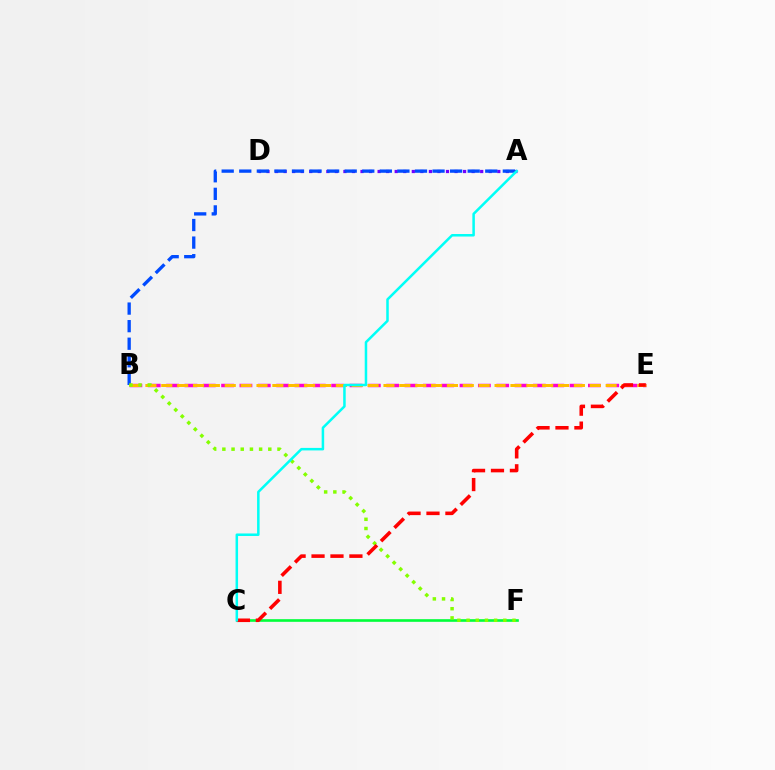{('A', 'D'): [{'color': '#7200ff', 'line_style': 'dotted', 'thickness': 2.32}], ('A', 'B'): [{'color': '#004bff', 'line_style': 'dashed', 'thickness': 2.39}], ('C', 'F'): [{'color': '#00ff39', 'line_style': 'solid', 'thickness': 1.9}], ('B', 'E'): [{'color': '#ff00cf', 'line_style': 'dashed', 'thickness': 2.49}, {'color': '#ffbd00', 'line_style': 'dashed', 'thickness': 2.16}], ('B', 'F'): [{'color': '#84ff00', 'line_style': 'dotted', 'thickness': 2.5}], ('C', 'E'): [{'color': '#ff0000', 'line_style': 'dashed', 'thickness': 2.57}], ('A', 'C'): [{'color': '#00fff6', 'line_style': 'solid', 'thickness': 1.81}]}